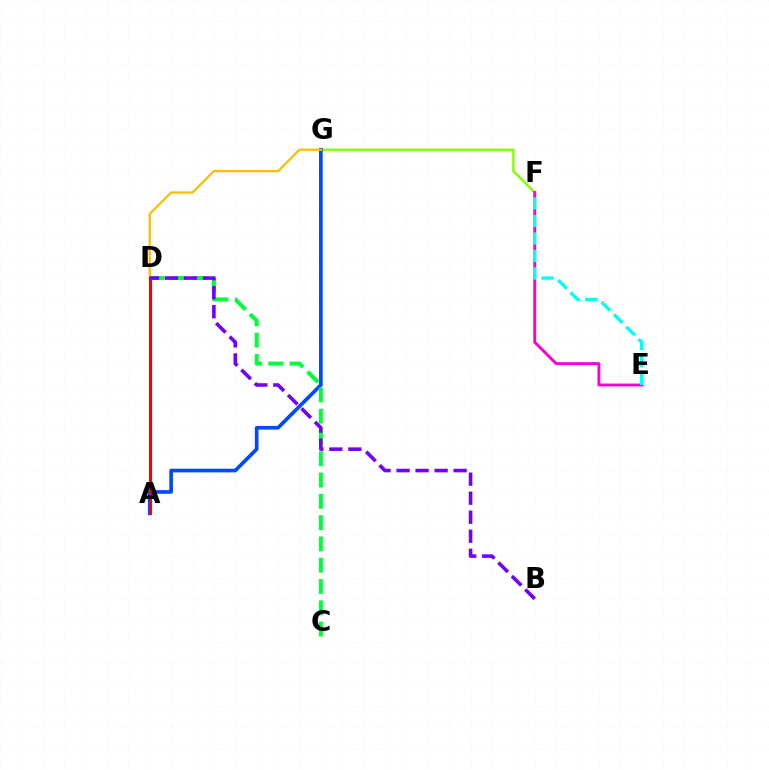{('F', 'G'): [{'color': '#84ff00', 'line_style': 'solid', 'thickness': 1.71}], ('A', 'G'): [{'color': '#004bff', 'line_style': 'solid', 'thickness': 2.64}], ('D', 'G'): [{'color': '#ffbd00', 'line_style': 'solid', 'thickness': 1.62}], ('C', 'D'): [{'color': '#00ff39', 'line_style': 'dashed', 'thickness': 2.89}], ('A', 'D'): [{'color': '#ff0000', 'line_style': 'solid', 'thickness': 2.26}], ('E', 'F'): [{'color': '#ff00cf', 'line_style': 'solid', 'thickness': 2.09}, {'color': '#00fff6', 'line_style': 'dashed', 'thickness': 2.37}], ('B', 'D'): [{'color': '#7200ff', 'line_style': 'dashed', 'thickness': 2.58}]}